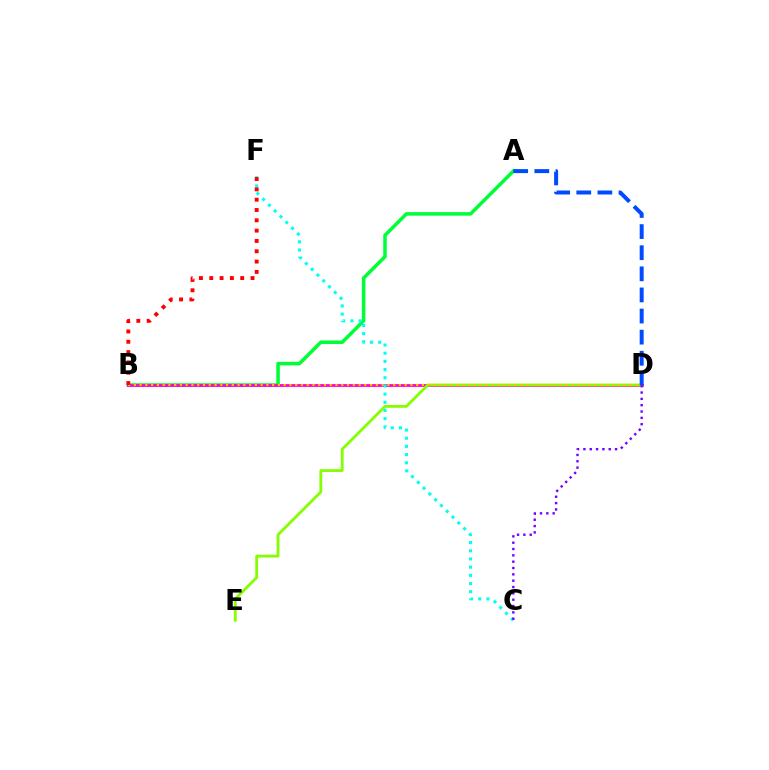{('A', 'B'): [{'color': '#00ff39', 'line_style': 'solid', 'thickness': 2.55}], ('B', 'D'): [{'color': '#ff00cf', 'line_style': 'solid', 'thickness': 2.0}, {'color': '#ffbd00', 'line_style': 'dotted', 'thickness': 1.57}], ('D', 'E'): [{'color': '#84ff00', 'line_style': 'solid', 'thickness': 2.02}], ('C', 'F'): [{'color': '#00fff6', 'line_style': 'dotted', 'thickness': 2.22}], ('A', 'D'): [{'color': '#004bff', 'line_style': 'dashed', 'thickness': 2.87}], ('C', 'D'): [{'color': '#7200ff', 'line_style': 'dotted', 'thickness': 1.72}], ('B', 'F'): [{'color': '#ff0000', 'line_style': 'dotted', 'thickness': 2.8}]}